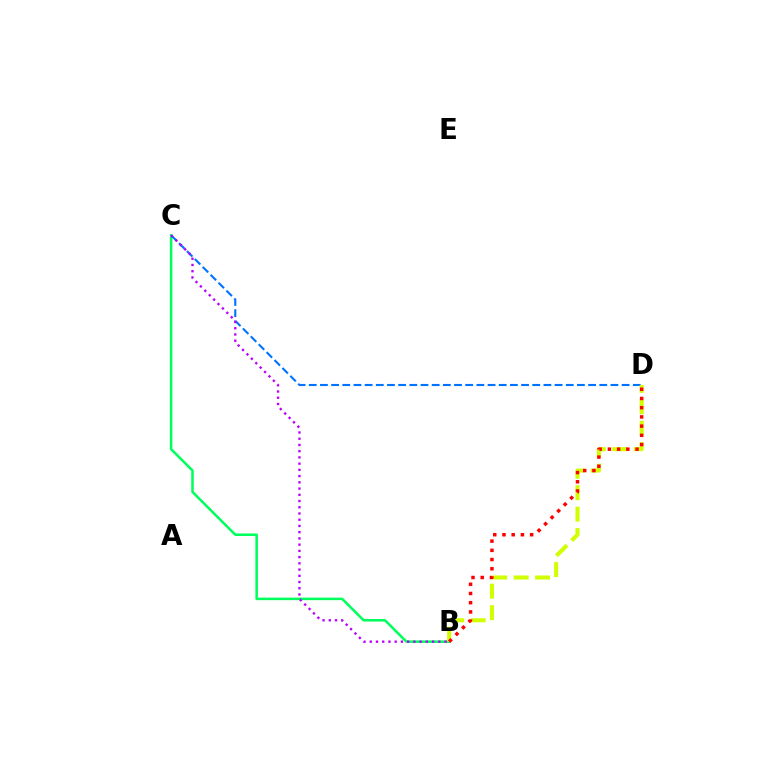{('B', 'C'): [{'color': '#00ff5c', 'line_style': 'solid', 'thickness': 1.82}, {'color': '#b900ff', 'line_style': 'dotted', 'thickness': 1.69}], ('C', 'D'): [{'color': '#0074ff', 'line_style': 'dashed', 'thickness': 1.52}], ('B', 'D'): [{'color': '#d1ff00', 'line_style': 'dashed', 'thickness': 2.91}, {'color': '#ff0000', 'line_style': 'dotted', 'thickness': 2.5}]}